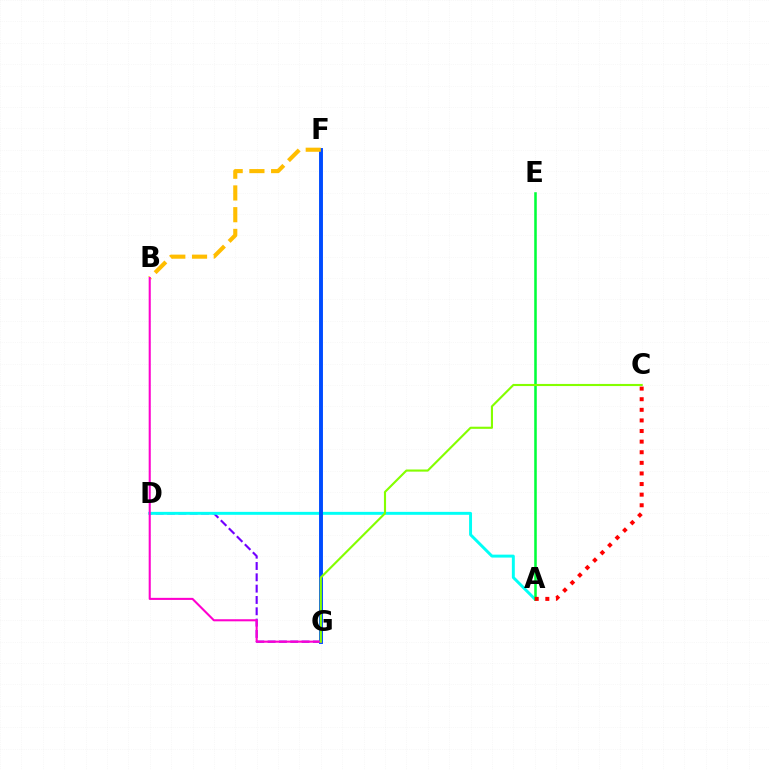{('D', 'G'): [{'color': '#7200ff', 'line_style': 'dashed', 'thickness': 1.54}], ('A', 'D'): [{'color': '#00fff6', 'line_style': 'solid', 'thickness': 2.12}], ('F', 'G'): [{'color': '#004bff', 'line_style': 'solid', 'thickness': 2.81}], ('A', 'E'): [{'color': '#00ff39', 'line_style': 'solid', 'thickness': 1.83}], ('A', 'C'): [{'color': '#ff0000', 'line_style': 'dotted', 'thickness': 2.88}], ('B', 'F'): [{'color': '#ffbd00', 'line_style': 'dashed', 'thickness': 2.95}], ('B', 'G'): [{'color': '#ff00cf', 'line_style': 'solid', 'thickness': 1.5}], ('C', 'G'): [{'color': '#84ff00', 'line_style': 'solid', 'thickness': 1.53}]}